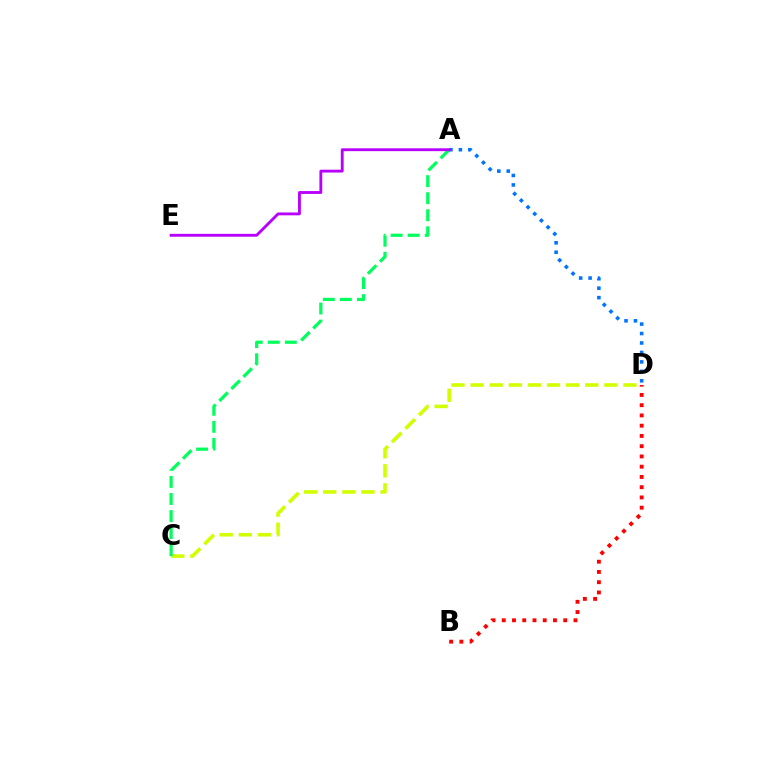{('C', 'D'): [{'color': '#d1ff00', 'line_style': 'dashed', 'thickness': 2.6}], ('A', 'C'): [{'color': '#00ff5c', 'line_style': 'dashed', 'thickness': 2.32}], ('B', 'D'): [{'color': '#ff0000', 'line_style': 'dotted', 'thickness': 2.78}], ('A', 'D'): [{'color': '#0074ff', 'line_style': 'dotted', 'thickness': 2.57}], ('A', 'E'): [{'color': '#b900ff', 'line_style': 'solid', 'thickness': 2.05}]}